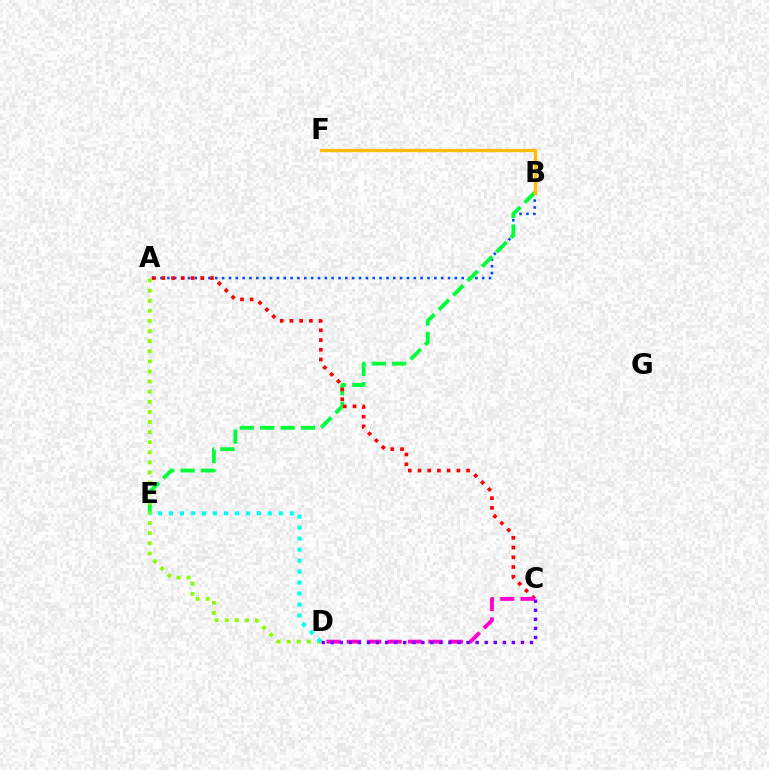{('A', 'B'): [{'color': '#004bff', 'line_style': 'dotted', 'thickness': 1.86}], ('B', 'E'): [{'color': '#00ff39', 'line_style': 'dashed', 'thickness': 2.77}], ('A', 'C'): [{'color': '#ff0000', 'line_style': 'dotted', 'thickness': 2.64}], ('A', 'D'): [{'color': '#84ff00', 'line_style': 'dotted', 'thickness': 2.75}], ('C', 'D'): [{'color': '#ff00cf', 'line_style': 'dashed', 'thickness': 2.77}, {'color': '#7200ff', 'line_style': 'dotted', 'thickness': 2.46}], ('B', 'F'): [{'color': '#ffbd00', 'line_style': 'solid', 'thickness': 2.41}], ('D', 'E'): [{'color': '#00fff6', 'line_style': 'dotted', 'thickness': 2.98}]}